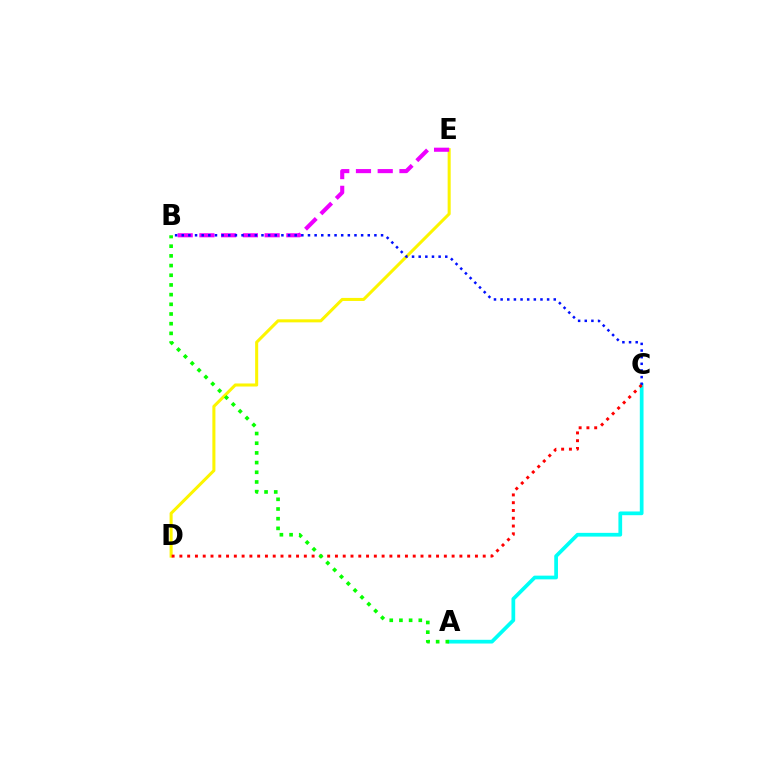{('D', 'E'): [{'color': '#fcf500', 'line_style': 'solid', 'thickness': 2.19}], ('B', 'E'): [{'color': '#ee00ff', 'line_style': 'dashed', 'thickness': 2.95}], ('A', 'C'): [{'color': '#00fff6', 'line_style': 'solid', 'thickness': 2.68}], ('B', 'C'): [{'color': '#0010ff', 'line_style': 'dotted', 'thickness': 1.8}], ('C', 'D'): [{'color': '#ff0000', 'line_style': 'dotted', 'thickness': 2.11}], ('A', 'B'): [{'color': '#08ff00', 'line_style': 'dotted', 'thickness': 2.63}]}